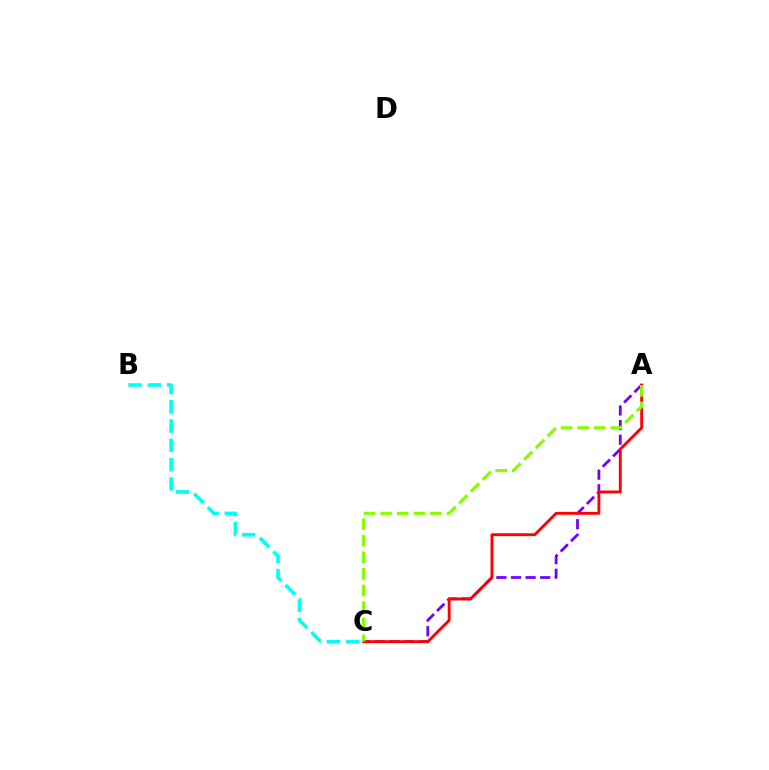{('A', 'C'): [{'color': '#7200ff', 'line_style': 'dashed', 'thickness': 1.98}, {'color': '#ff0000', 'line_style': 'solid', 'thickness': 2.06}, {'color': '#84ff00', 'line_style': 'dashed', 'thickness': 2.26}], ('B', 'C'): [{'color': '#00fff6', 'line_style': 'dashed', 'thickness': 2.62}]}